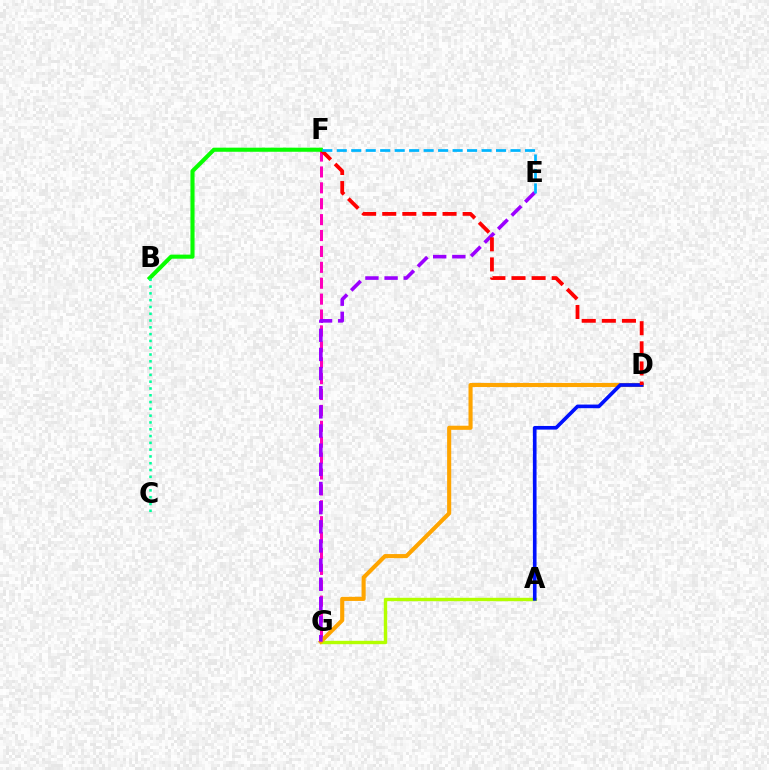{('F', 'G'): [{'color': '#ff00bd', 'line_style': 'dashed', 'thickness': 2.16}], ('A', 'G'): [{'color': '#b3ff00', 'line_style': 'solid', 'thickness': 2.44}], ('D', 'G'): [{'color': '#ffa500', 'line_style': 'solid', 'thickness': 2.95}], ('A', 'D'): [{'color': '#0010ff', 'line_style': 'solid', 'thickness': 2.63}], ('E', 'G'): [{'color': '#9b00ff', 'line_style': 'dashed', 'thickness': 2.6}], ('D', 'F'): [{'color': '#ff0000', 'line_style': 'dashed', 'thickness': 2.73}], ('B', 'F'): [{'color': '#08ff00', 'line_style': 'solid', 'thickness': 2.95}], ('B', 'C'): [{'color': '#00ff9d', 'line_style': 'dotted', 'thickness': 1.85}], ('E', 'F'): [{'color': '#00b5ff', 'line_style': 'dashed', 'thickness': 1.97}]}